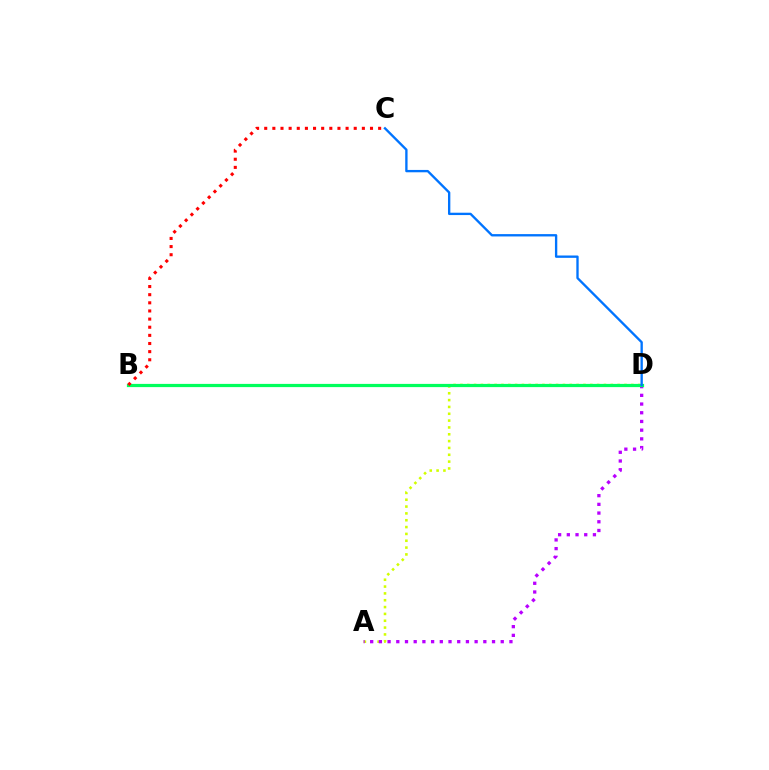{('A', 'D'): [{'color': '#d1ff00', 'line_style': 'dotted', 'thickness': 1.86}, {'color': '#b900ff', 'line_style': 'dotted', 'thickness': 2.36}], ('B', 'D'): [{'color': '#00ff5c', 'line_style': 'solid', 'thickness': 2.32}], ('B', 'C'): [{'color': '#ff0000', 'line_style': 'dotted', 'thickness': 2.21}], ('C', 'D'): [{'color': '#0074ff', 'line_style': 'solid', 'thickness': 1.69}]}